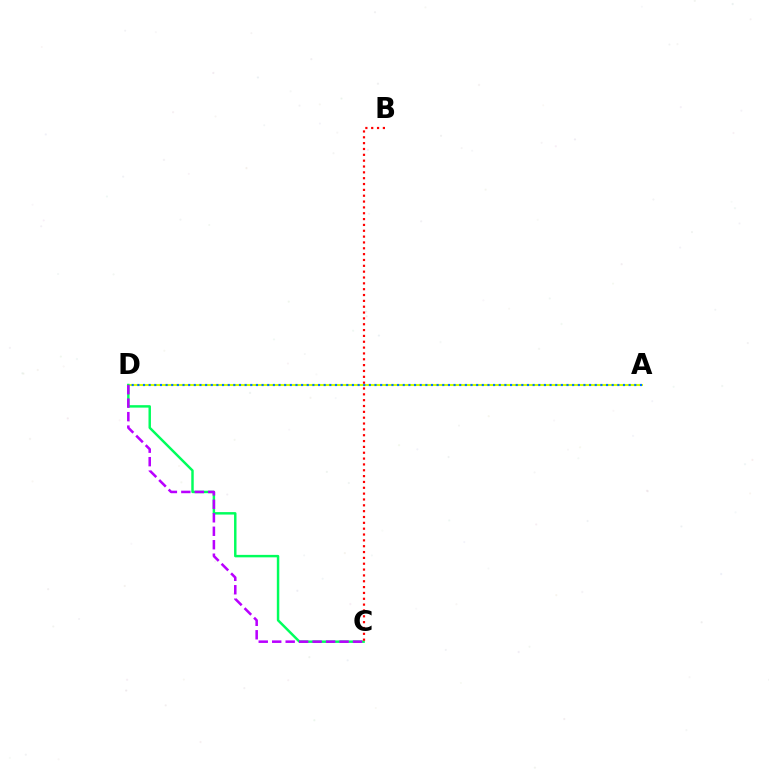{('A', 'D'): [{'color': '#d1ff00', 'line_style': 'solid', 'thickness': 1.5}, {'color': '#0074ff', 'line_style': 'dotted', 'thickness': 1.53}], ('C', 'D'): [{'color': '#00ff5c', 'line_style': 'solid', 'thickness': 1.77}, {'color': '#b900ff', 'line_style': 'dashed', 'thickness': 1.83}], ('B', 'C'): [{'color': '#ff0000', 'line_style': 'dotted', 'thickness': 1.59}]}